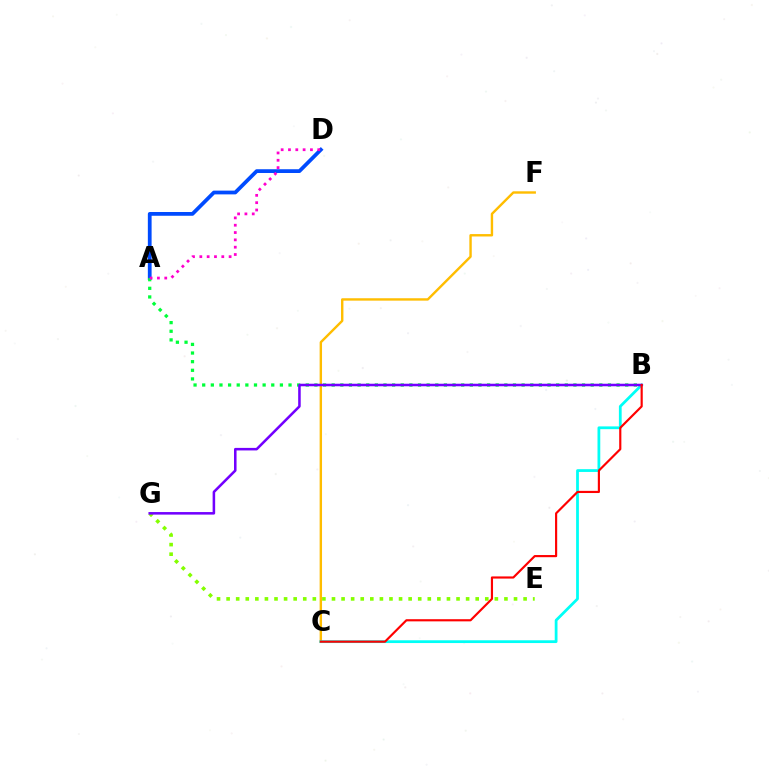{('E', 'G'): [{'color': '#84ff00', 'line_style': 'dotted', 'thickness': 2.6}], ('C', 'F'): [{'color': '#ffbd00', 'line_style': 'solid', 'thickness': 1.73}], ('B', 'C'): [{'color': '#00fff6', 'line_style': 'solid', 'thickness': 2.0}, {'color': '#ff0000', 'line_style': 'solid', 'thickness': 1.56}], ('A', 'D'): [{'color': '#004bff', 'line_style': 'solid', 'thickness': 2.71}, {'color': '#ff00cf', 'line_style': 'dotted', 'thickness': 1.99}], ('A', 'B'): [{'color': '#00ff39', 'line_style': 'dotted', 'thickness': 2.35}], ('B', 'G'): [{'color': '#7200ff', 'line_style': 'solid', 'thickness': 1.83}]}